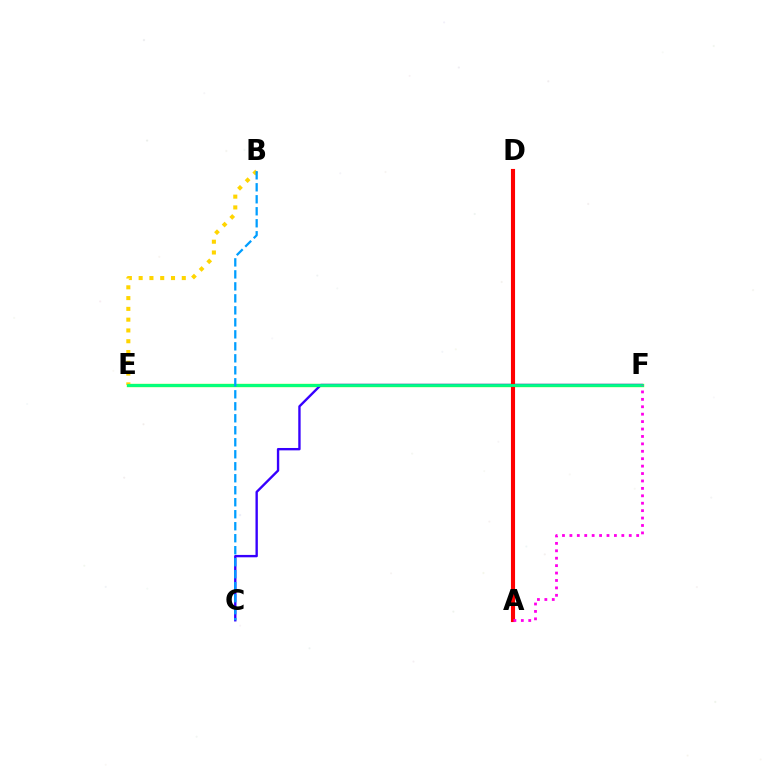{('E', 'F'): [{'color': '#4fff00', 'line_style': 'solid', 'thickness': 2.41}, {'color': '#00ff86', 'line_style': 'solid', 'thickness': 2.0}], ('C', 'F'): [{'color': '#3700ff', 'line_style': 'solid', 'thickness': 1.71}], ('B', 'E'): [{'color': '#ffd500', 'line_style': 'dotted', 'thickness': 2.93}], ('A', 'D'): [{'color': '#ff0000', 'line_style': 'solid', 'thickness': 2.96}], ('A', 'F'): [{'color': '#ff00ed', 'line_style': 'dotted', 'thickness': 2.02}], ('B', 'C'): [{'color': '#009eff', 'line_style': 'dashed', 'thickness': 1.63}]}